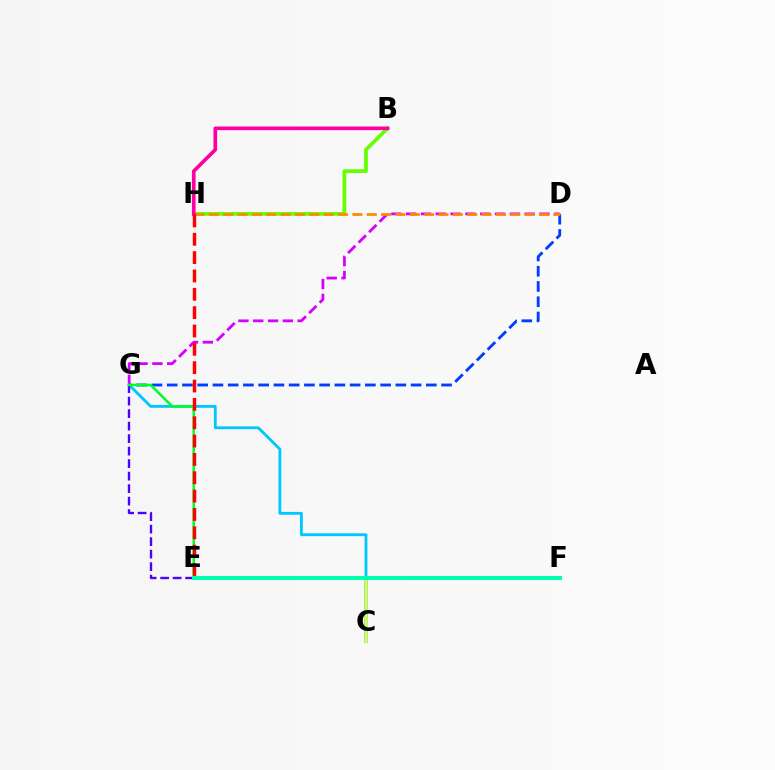{('D', 'G'): [{'color': '#003fff', 'line_style': 'dashed', 'thickness': 2.07}, {'color': '#d600ff', 'line_style': 'dashed', 'thickness': 2.01}], ('C', 'G'): [{'color': '#00c7ff', 'line_style': 'solid', 'thickness': 2.05}], ('C', 'E'): [{'color': '#eeff00', 'line_style': 'solid', 'thickness': 1.57}], ('B', 'H'): [{'color': '#66ff00', 'line_style': 'solid', 'thickness': 2.69}, {'color': '#ff00a0', 'line_style': 'solid', 'thickness': 2.62}], ('E', 'G'): [{'color': '#4f00ff', 'line_style': 'dashed', 'thickness': 1.7}, {'color': '#00ff27', 'line_style': 'solid', 'thickness': 1.87}], ('D', 'H'): [{'color': '#ff8800', 'line_style': 'dashed', 'thickness': 1.95}], ('E', 'H'): [{'color': '#ff0000', 'line_style': 'dashed', 'thickness': 2.49}], ('E', 'F'): [{'color': '#00ffaf', 'line_style': 'solid', 'thickness': 2.94}]}